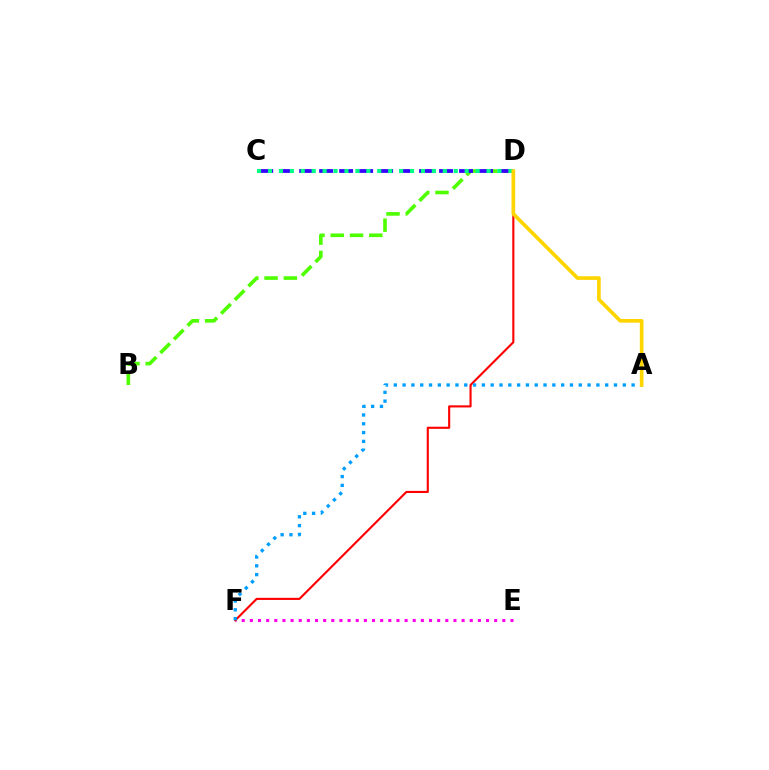{('E', 'F'): [{'color': '#ff00ed', 'line_style': 'dotted', 'thickness': 2.21}], ('B', 'D'): [{'color': '#4fff00', 'line_style': 'dashed', 'thickness': 2.62}], ('C', 'D'): [{'color': '#3700ff', 'line_style': 'dashed', 'thickness': 2.72}, {'color': '#00ff86', 'line_style': 'dotted', 'thickness': 2.97}], ('D', 'F'): [{'color': '#ff0000', 'line_style': 'solid', 'thickness': 1.52}], ('A', 'F'): [{'color': '#009eff', 'line_style': 'dotted', 'thickness': 2.39}], ('A', 'D'): [{'color': '#ffd500', 'line_style': 'solid', 'thickness': 2.64}]}